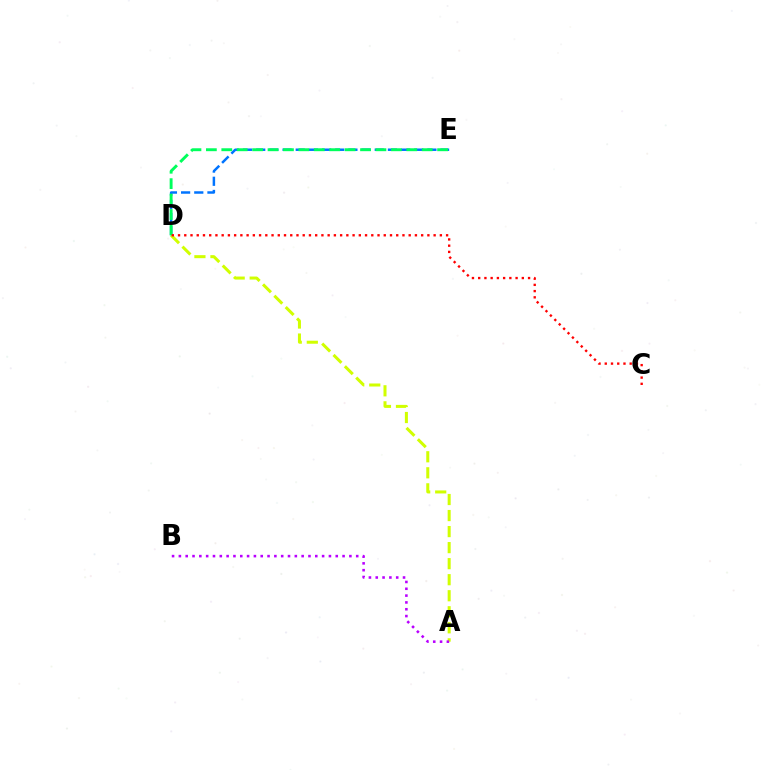{('D', 'E'): [{'color': '#0074ff', 'line_style': 'dashed', 'thickness': 1.79}, {'color': '#00ff5c', 'line_style': 'dashed', 'thickness': 2.09}], ('A', 'D'): [{'color': '#d1ff00', 'line_style': 'dashed', 'thickness': 2.18}], ('A', 'B'): [{'color': '#b900ff', 'line_style': 'dotted', 'thickness': 1.85}], ('C', 'D'): [{'color': '#ff0000', 'line_style': 'dotted', 'thickness': 1.69}]}